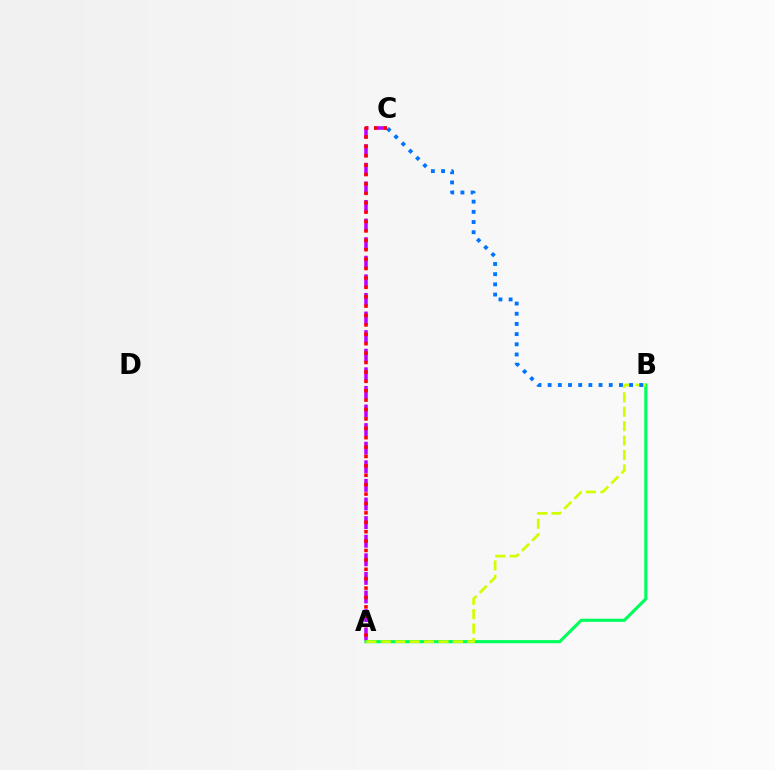{('A', 'C'): [{'color': '#b900ff', 'line_style': 'dashed', 'thickness': 2.53}, {'color': '#ff0000', 'line_style': 'dotted', 'thickness': 2.55}], ('A', 'B'): [{'color': '#00ff5c', 'line_style': 'solid', 'thickness': 2.25}, {'color': '#d1ff00', 'line_style': 'dashed', 'thickness': 1.96}], ('B', 'C'): [{'color': '#0074ff', 'line_style': 'dotted', 'thickness': 2.77}]}